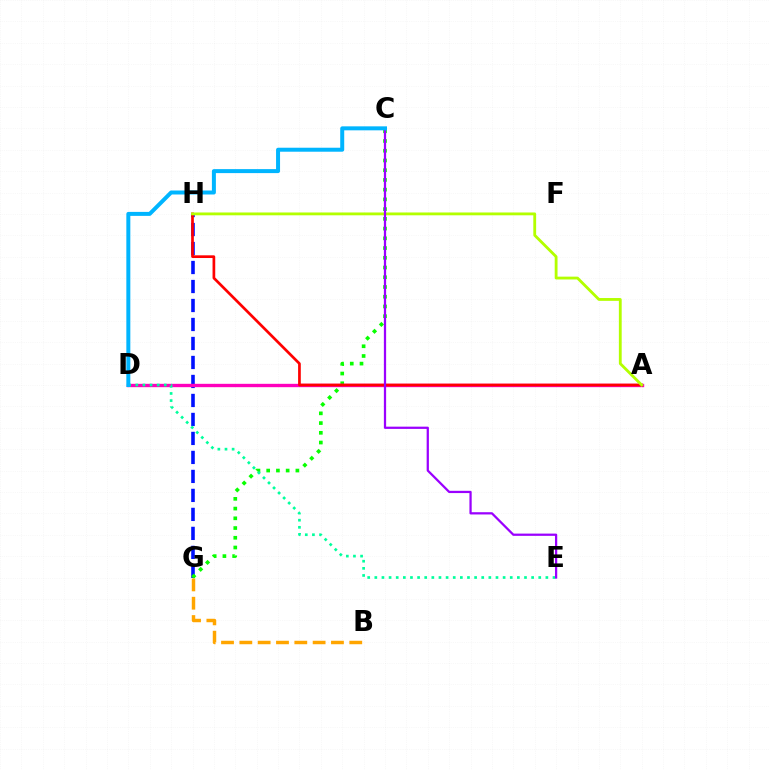{('G', 'H'): [{'color': '#0010ff', 'line_style': 'dashed', 'thickness': 2.58}], ('C', 'G'): [{'color': '#08ff00', 'line_style': 'dotted', 'thickness': 2.64}], ('A', 'D'): [{'color': '#ff00bd', 'line_style': 'solid', 'thickness': 2.42}], ('B', 'G'): [{'color': '#ffa500', 'line_style': 'dashed', 'thickness': 2.49}], ('A', 'H'): [{'color': '#ff0000', 'line_style': 'solid', 'thickness': 1.94}, {'color': '#b3ff00', 'line_style': 'solid', 'thickness': 2.03}], ('D', 'E'): [{'color': '#00ff9d', 'line_style': 'dotted', 'thickness': 1.94}], ('C', 'E'): [{'color': '#9b00ff', 'line_style': 'solid', 'thickness': 1.62}], ('C', 'D'): [{'color': '#00b5ff', 'line_style': 'solid', 'thickness': 2.87}]}